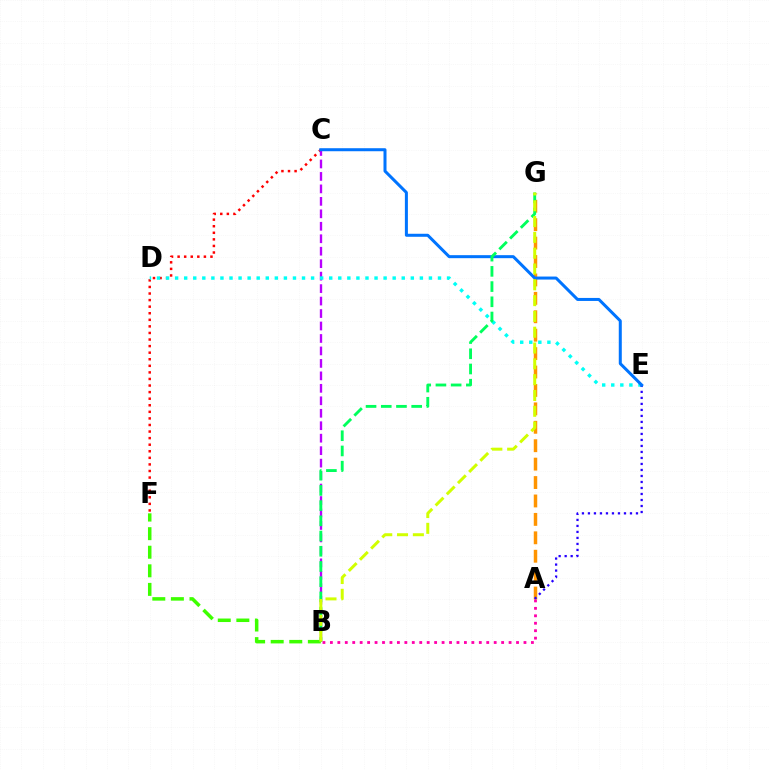{('C', 'F'): [{'color': '#ff0000', 'line_style': 'dotted', 'thickness': 1.79}], ('B', 'C'): [{'color': '#b900ff', 'line_style': 'dashed', 'thickness': 1.69}], ('D', 'E'): [{'color': '#00fff6', 'line_style': 'dotted', 'thickness': 2.46}], ('A', 'G'): [{'color': '#ff9400', 'line_style': 'dashed', 'thickness': 2.5}], ('A', 'E'): [{'color': '#2500ff', 'line_style': 'dotted', 'thickness': 1.63}], ('B', 'F'): [{'color': '#3dff00', 'line_style': 'dashed', 'thickness': 2.52}], ('C', 'E'): [{'color': '#0074ff', 'line_style': 'solid', 'thickness': 2.17}], ('B', 'G'): [{'color': '#00ff5c', 'line_style': 'dashed', 'thickness': 2.07}, {'color': '#d1ff00', 'line_style': 'dashed', 'thickness': 2.15}], ('A', 'B'): [{'color': '#ff00ac', 'line_style': 'dotted', 'thickness': 2.02}]}